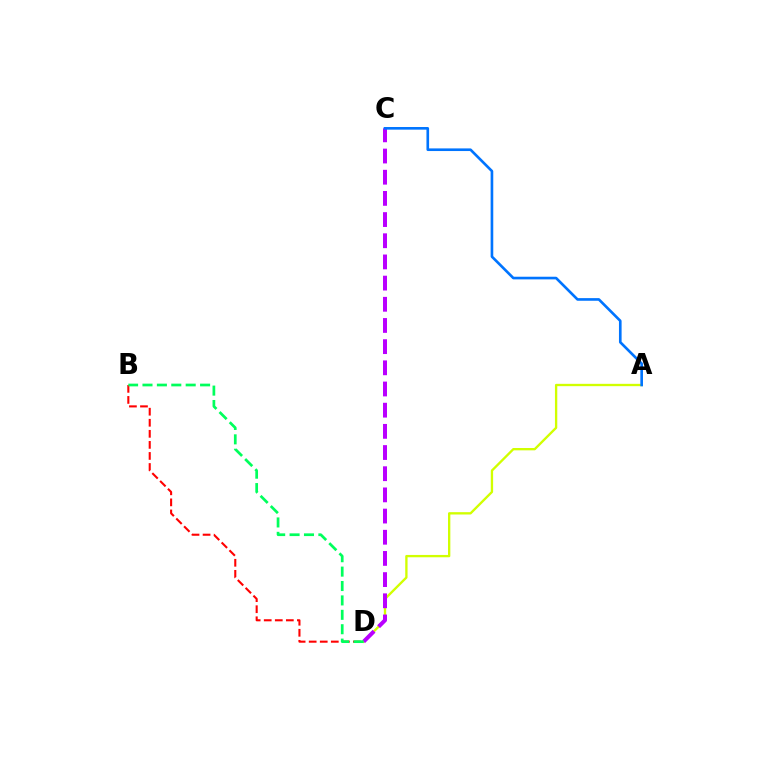{('A', 'D'): [{'color': '#d1ff00', 'line_style': 'solid', 'thickness': 1.68}], ('B', 'D'): [{'color': '#ff0000', 'line_style': 'dashed', 'thickness': 1.5}, {'color': '#00ff5c', 'line_style': 'dashed', 'thickness': 1.96}], ('C', 'D'): [{'color': '#b900ff', 'line_style': 'dashed', 'thickness': 2.88}], ('A', 'C'): [{'color': '#0074ff', 'line_style': 'solid', 'thickness': 1.9}]}